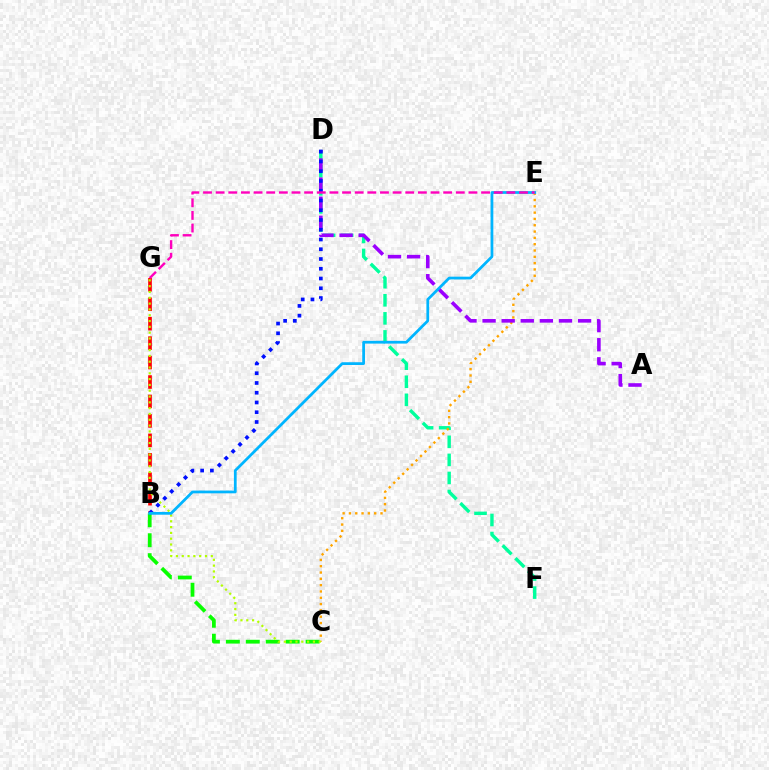{('B', 'G'): [{'color': '#ff0000', 'line_style': 'dashed', 'thickness': 2.64}], ('D', 'F'): [{'color': '#00ff9d', 'line_style': 'dashed', 'thickness': 2.45}], ('B', 'C'): [{'color': '#08ff00', 'line_style': 'dashed', 'thickness': 2.71}], ('C', 'E'): [{'color': '#ffa500', 'line_style': 'dotted', 'thickness': 1.72}], ('A', 'D'): [{'color': '#9b00ff', 'line_style': 'dashed', 'thickness': 2.59}], ('B', 'D'): [{'color': '#0010ff', 'line_style': 'dotted', 'thickness': 2.65}], ('C', 'G'): [{'color': '#b3ff00', 'line_style': 'dotted', 'thickness': 1.58}], ('B', 'E'): [{'color': '#00b5ff', 'line_style': 'solid', 'thickness': 1.98}], ('E', 'G'): [{'color': '#ff00bd', 'line_style': 'dashed', 'thickness': 1.72}]}